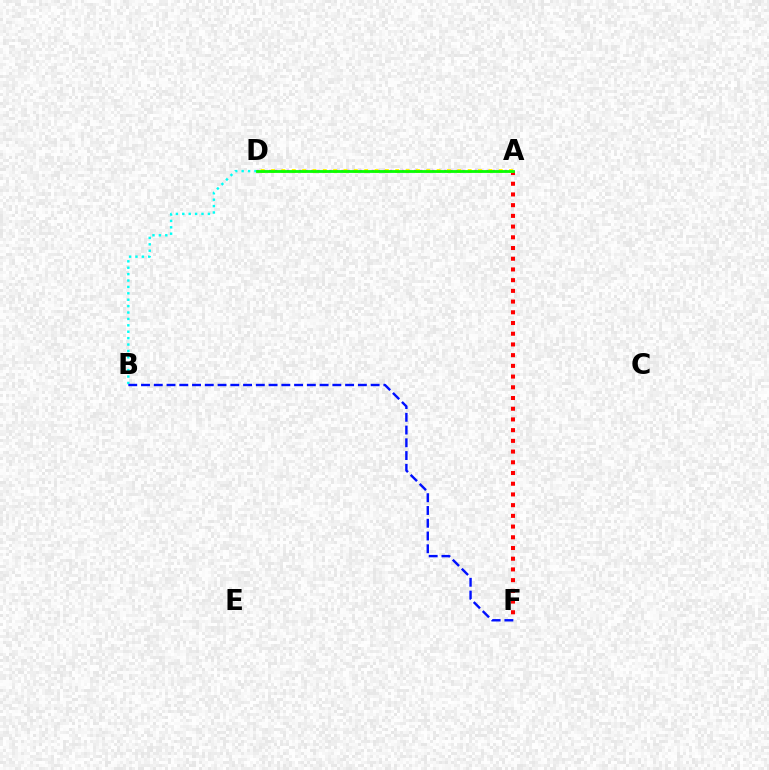{('A', 'F'): [{'color': '#ff0000', 'line_style': 'dotted', 'thickness': 2.91}], ('B', 'D'): [{'color': '#00fff6', 'line_style': 'dotted', 'thickness': 1.74}], ('A', 'D'): [{'color': '#ee00ff', 'line_style': 'dotted', 'thickness': 1.64}, {'color': '#fcf500', 'line_style': 'dotted', 'thickness': 2.81}, {'color': '#08ff00', 'line_style': 'solid', 'thickness': 2.02}], ('B', 'F'): [{'color': '#0010ff', 'line_style': 'dashed', 'thickness': 1.73}]}